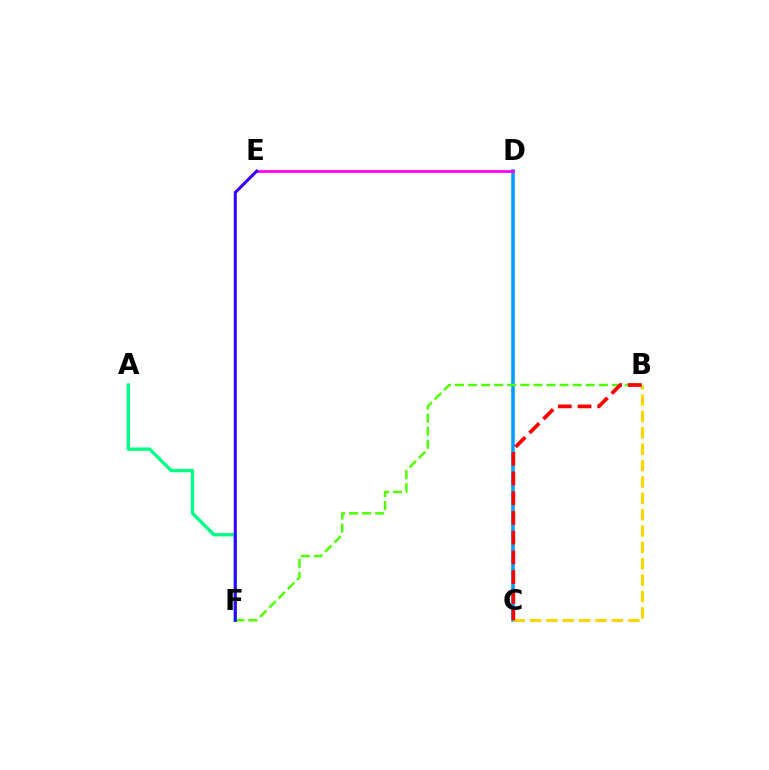{('C', 'D'): [{'color': '#009eff', 'line_style': 'solid', 'thickness': 2.55}], ('D', 'E'): [{'color': '#ff00ed', 'line_style': 'solid', 'thickness': 2.01}], ('B', 'C'): [{'color': '#ffd500', 'line_style': 'dashed', 'thickness': 2.22}, {'color': '#ff0000', 'line_style': 'dashed', 'thickness': 2.68}], ('A', 'F'): [{'color': '#00ff86', 'line_style': 'solid', 'thickness': 2.43}], ('B', 'F'): [{'color': '#4fff00', 'line_style': 'dashed', 'thickness': 1.78}], ('E', 'F'): [{'color': '#3700ff', 'line_style': 'solid', 'thickness': 2.19}]}